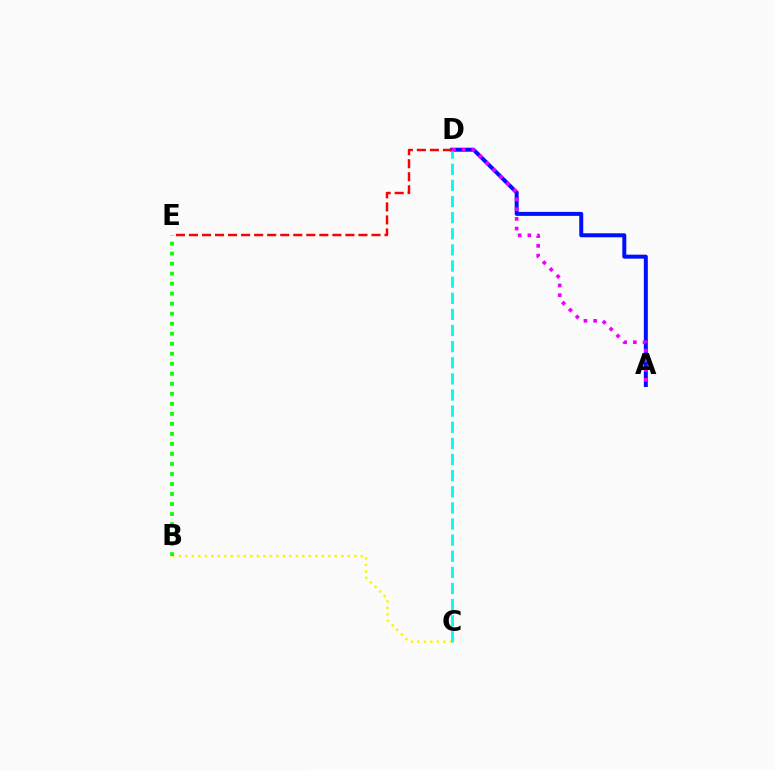{('B', 'C'): [{'color': '#fcf500', 'line_style': 'dotted', 'thickness': 1.77}], ('A', 'D'): [{'color': '#0010ff', 'line_style': 'solid', 'thickness': 2.87}, {'color': '#ee00ff', 'line_style': 'dotted', 'thickness': 2.64}], ('C', 'D'): [{'color': '#00fff6', 'line_style': 'dashed', 'thickness': 2.19}], ('D', 'E'): [{'color': '#ff0000', 'line_style': 'dashed', 'thickness': 1.77}], ('B', 'E'): [{'color': '#08ff00', 'line_style': 'dotted', 'thickness': 2.72}]}